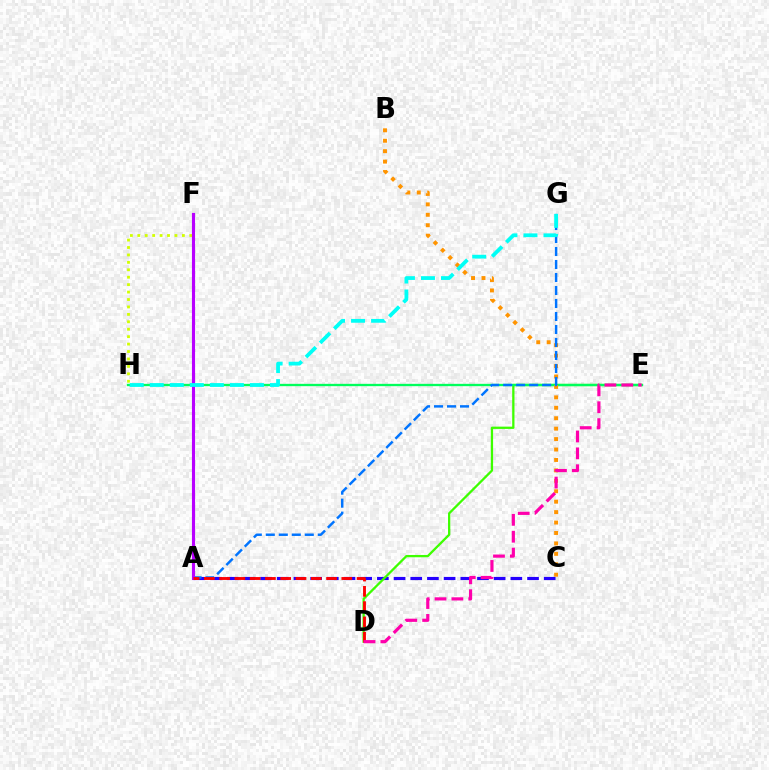{('A', 'C'): [{'color': '#2500ff', 'line_style': 'dashed', 'thickness': 2.27}], ('D', 'E'): [{'color': '#3dff00', 'line_style': 'solid', 'thickness': 1.64}, {'color': '#ff00ac', 'line_style': 'dashed', 'thickness': 2.29}], ('E', 'H'): [{'color': '#00ff5c', 'line_style': 'solid', 'thickness': 1.68}], ('B', 'C'): [{'color': '#ff9400', 'line_style': 'dotted', 'thickness': 2.83}], ('F', 'H'): [{'color': '#d1ff00', 'line_style': 'dotted', 'thickness': 2.02}], ('A', 'G'): [{'color': '#0074ff', 'line_style': 'dashed', 'thickness': 1.77}], ('A', 'F'): [{'color': '#b900ff', 'line_style': 'solid', 'thickness': 2.24}], ('A', 'D'): [{'color': '#ff0000', 'line_style': 'dashed', 'thickness': 2.07}], ('G', 'H'): [{'color': '#00fff6', 'line_style': 'dashed', 'thickness': 2.72}]}